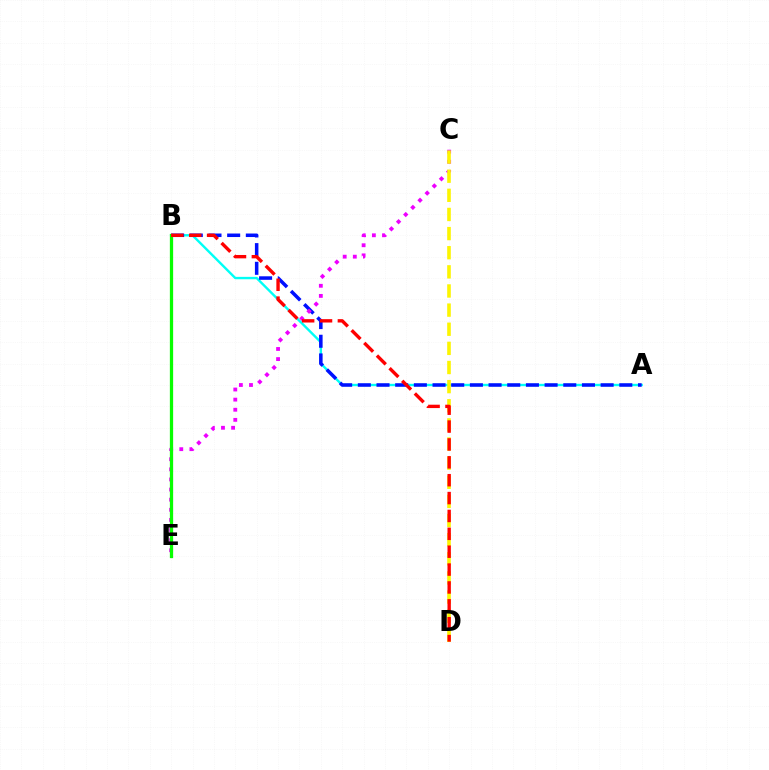{('A', 'B'): [{'color': '#00fff6', 'line_style': 'solid', 'thickness': 1.72}, {'color': '#0010ff', 'line_style': 'dashed', 'thickness': 2.54}], ('C', 'E'): [{'color': '#ee00ff', 'line_style': 'dotted', 'thickness': 2.75}], ('B', 'E'): [{'color': '#08ff00', 'line_style': 'solid', 'thickness': 2.36}], ('C', 'D'): [{'color': '#fcf500', 'line_style': 'dashed', 'thickness': 2.6}], ('B', 'D'): [{'color': '#ff0000', 'line_style': 'dashed', 'thickness': 2.43}]}